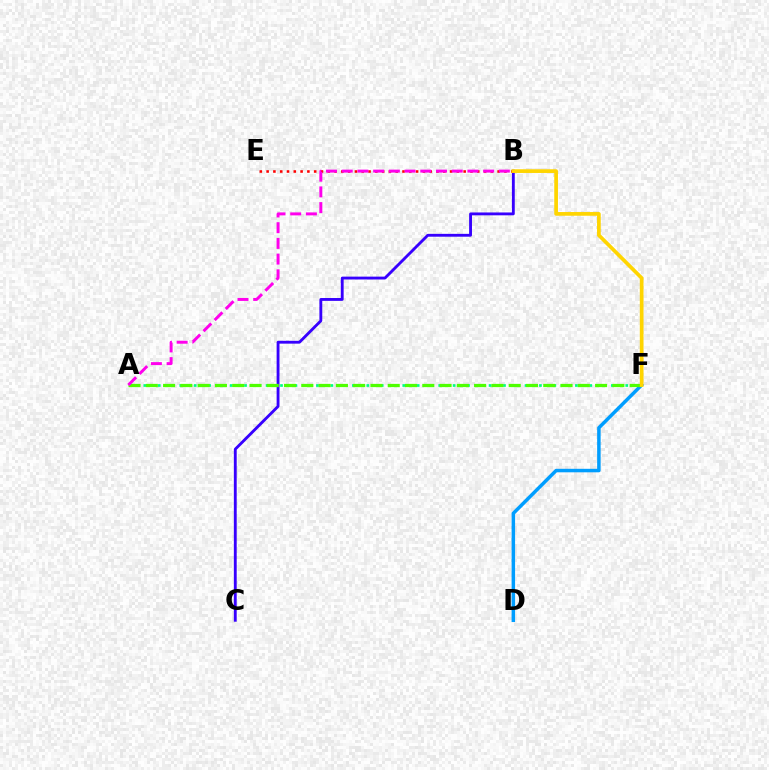{('B', 'C'): [{'color': '#3700ff', 'line_style': 'solid', 'thickness': 2.05}], ('D', 'F'): [{'color': '#009eff', 'line_style': 'solid', 'thickness': 2.52}], ('A', 'F'): [{'color': '#00ff86', 'line_style': 'dotted', 'thickness': 1.95}, {'color': '#4fff00', 'line_style': 'dashed', 'thickness': 2.35}], ('B', 'E'): [{'color': '#ff0000', 'line_style': 'dotted', 'thickness': 1.85}], ('A', 'B'): [{'color': '#ff00ed', 'line_style': 'dashed', 'thickness': 2.13}], ('B', 'F'): [{'color': '#ffd500', 'line_style': 'solid', 'thickness': 2.67}]}